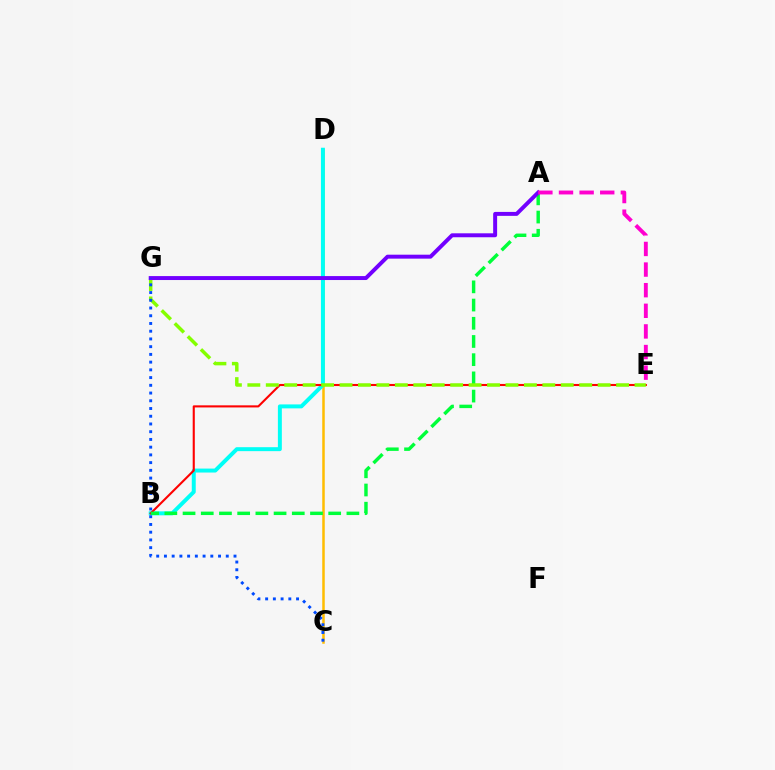{('C', 'D'): [{'color': '#ffbd00', 'line_style': 'solid', 'thickness': 1.81}], ('B', 'D'): [{'color': '#00fff6', 'line_style': 'solid', 'thickness': 2.85}], ('B', 'E'): [{'color': '#ff0000', 'line_style': 'solid', 'thickness': 1.51}], ('A', 'B'): [{'color': '#00ff39', 'line_style': 'dashed', 'thickness': 2.47}], ('E', 'G'): [{'color': '#84ff00', 'line_style': 'dashed', 'thickness': 2.5}], ('A', 'G'): [{'color': '#7200ff', 'line_style': 'solid', 'thickness': 2.84}], ('C', 'G'): [{'color': '#004bff', 'line_style': 'dotted', 'thickness': 2.1}], ('A', 'E'): [{'color': '#ff00cf', 'line_style': 'dashed', 'thickness': 2.8}]}